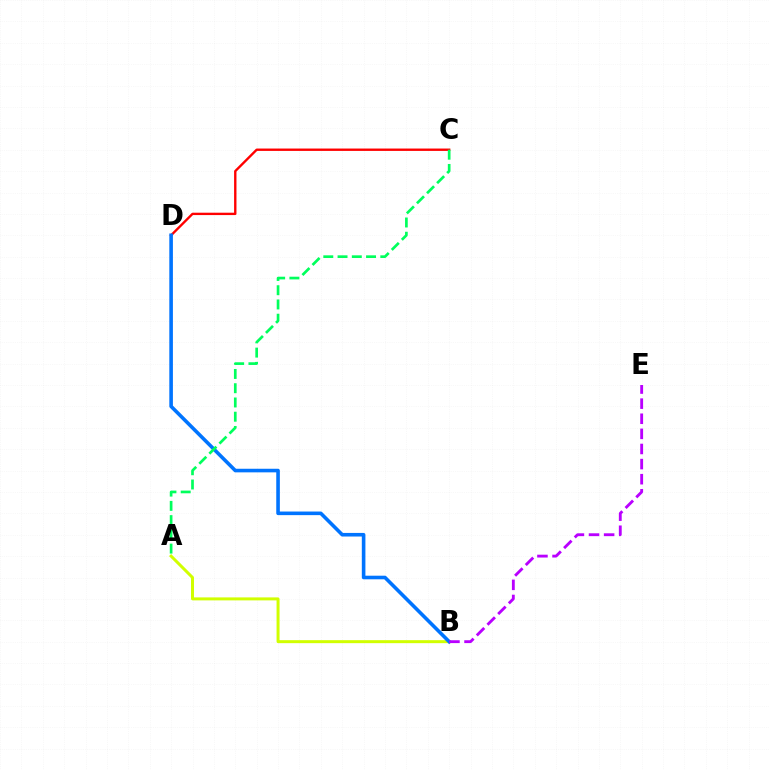{('C', 'D'): [{'color': '#ff0000', 'line_style': 'solid', 'thickness': 1.71}], ('A', 'B'): [{'color': '#d1ff00', 'line_style': 'solid', 'thickness': 2.15}], ('B', 'D'): [{'color': '#0074ff', 'line_style': 'solid', 'thickness': 2.59}], ('B', 'E'): [{'color': '#b900ff', 'line_style': 'dashed', 'thickness': 2.05}], ('A', 'C'): [{'color': '#00ff5c', 'line_style': 'dashed', 'thickness': 1.94}]}